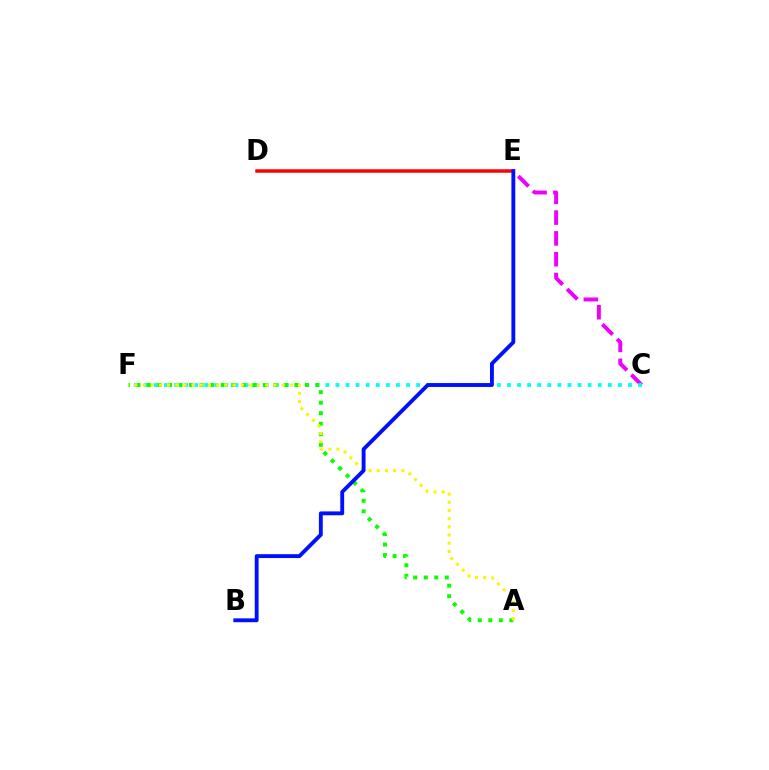{('C', 'E'): [{'color': '#ee00ff', 'line_style': 'dashed', 'thickness': 2.83}], ('C', 'F'): [{'color': '#00fff6', 'line_style': 'dotted', 'thickness': 2.74}], ('A', 'F'): [{'color': '#08ff00', 'line_style': 'dotted', 'thickness': 2.86}, {'color': '#fcf500', 'line_style': 'dotted', 'thickness': 2.22}], ('D', 'E'): [{'color': '#ff0000', 'line_style': 'solid', 'thickness': 2.52}], ('B', 'E'): [{'color': '#0010ff', 'line_style': 'solid', 'thickness': 2.78}]}